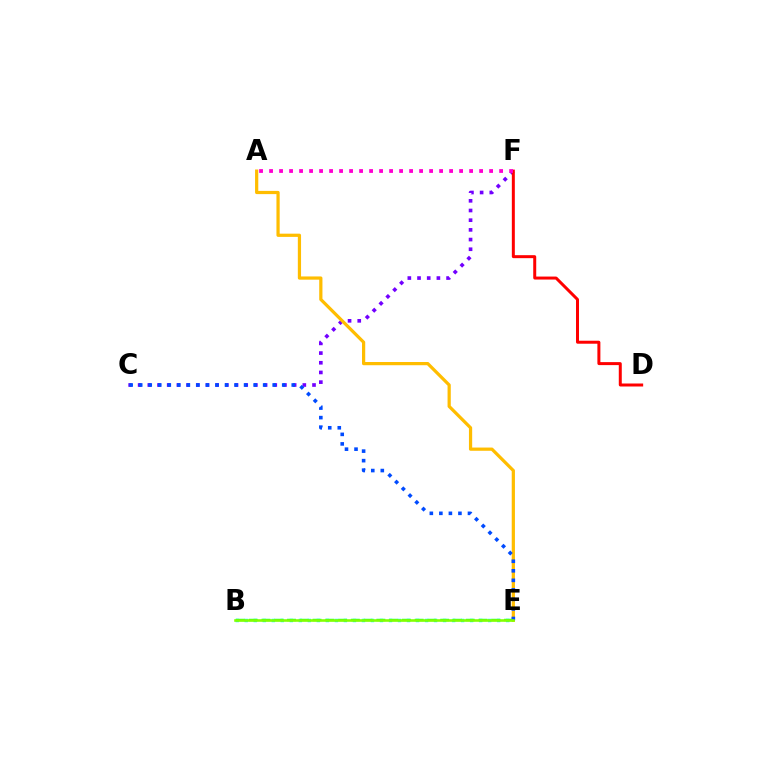{('C', 'F'): [{'color': '#7200ff', 'line_style': 'dotted', 'thickness': 2.63}], ('A', 'E'): [{'color': '#ffbd00', 'line_style': 'solid', 'thickness': 2.32}], ('B', 'E'): [{'color': '#00fff6', 'line_style': 'dotted', 'thickness': 2.45}, {'color': '#00ff39', 'line_style': 'dashed', 'thickness': 1.73}, {'color': '#84ff00', 'line_style': 'solid', 'thickness': 1.87}], ('D', 'F'): [{'color': '#ff0000', 'line_style': 'solid', 'thickness': 2.16}], ('A', 'F'): [{'color': '#ff00cf', 'line_style': 'dotted', 'thickness': 2.72}], ('C', 'E'): [{'color': '#004bff', 'line_style': 'dotted', 'thickness': 2.59}]}